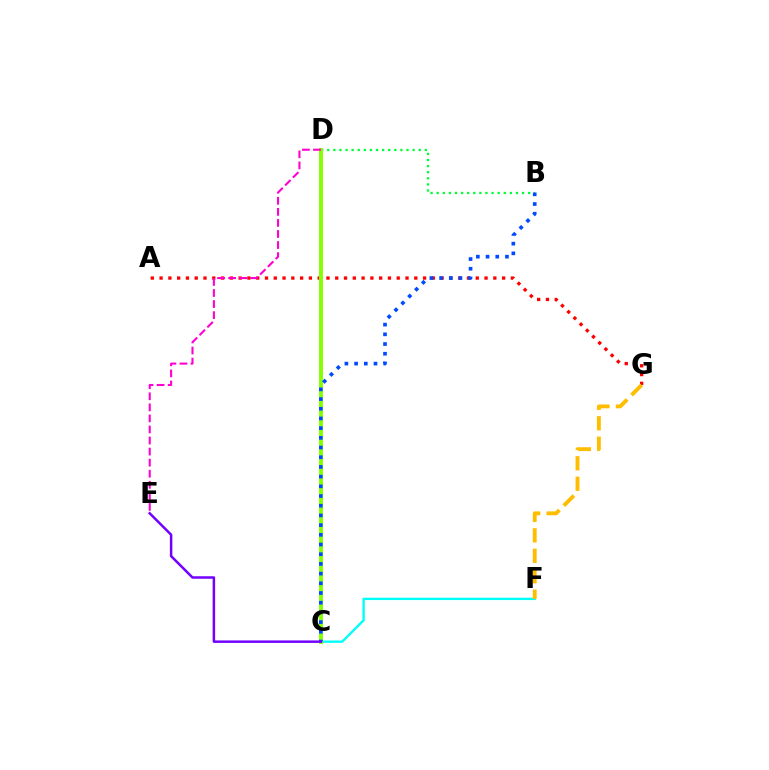{('A', 'G'): [{'color': '#ff0000', 'line_style': 'dotted', 'thickness': 2.39}], ('C', 'F'): [{'color': '#00fff6', 'line_style': 'solid', 'thickness': 1.7}], ('F', 'G'): [{'color': '#ffbd00', 'line_style': 'dashed', 'thickness': 2.78}], ('B', 'D'): [{'color': '#00ff39', 'line_style': 'dotted', 'thickness': 1.66}], ('C', 'D'): [{'color': '#84ff00', 'line_style': 'solid', 'thickness': 2.81}], ('B', 'C'): [{'color': '#004bff', 'line_style': 'dotted', 'thickness': 2.63}], ('D', 'E'): [{'color': '#ff00cf', 'line_style': 'dashed', 'thickness': 1.5}], ('C', 'E'): [{'color': '#7200ff', 'line_style': 'solid', 'thickness': 1.79}]}